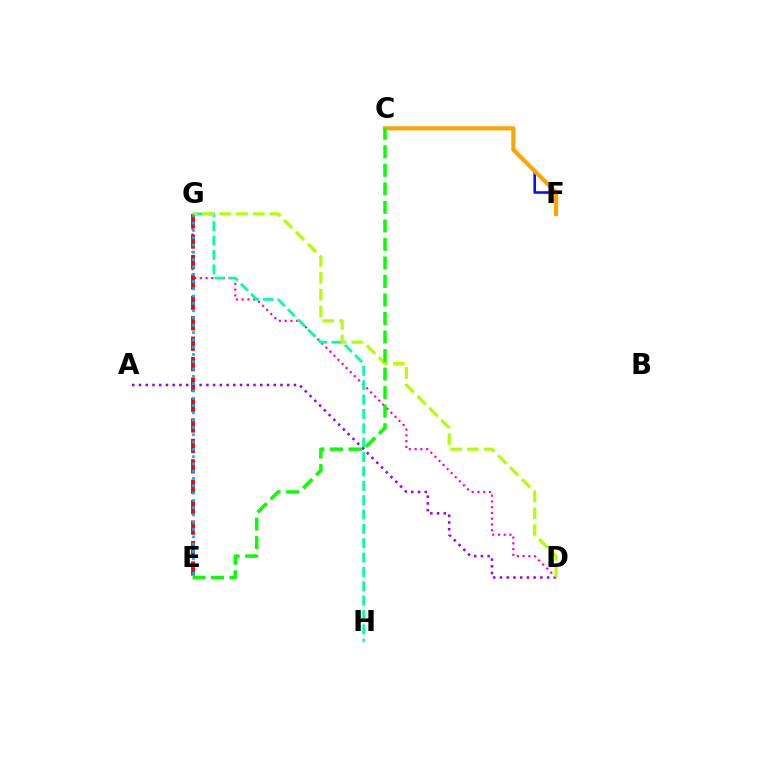{('C', 'F'): [{'color': '#0010ff', 'line_style': 'solid', 'thickness': 1.87}, {'color': '#ffa500', 'line_style': 'solid', 'thickness': 3.0}], ('D', 'G'): [{'color': '#ff00bd', 'line_style': 'dotted', 'thickness': 1.56}, {'color': '#b3ff00', 'line_style': 'dashed', 'thickness': 2.28}], ('G', 'H'): [{'color': '#00ff9d', 'line_style': 'dashed', 'thickness': 1.95}], ('A', 'D'): [{'color': '#9b00ff', 'line_style': 'dotted', 'thickness': 1.83}], ('E', 'G'): [{'color': '#ff0000', 'line_style': 'dashed', 'thickness': 2.78}, {'color': '#00b5ff', 'line_style': 'dotted', 'thickness': 1.98}], ('C', 'E'): [{'color': '#08ff00', 'line_style': 'dashed', 'thickness': 2.52}]}